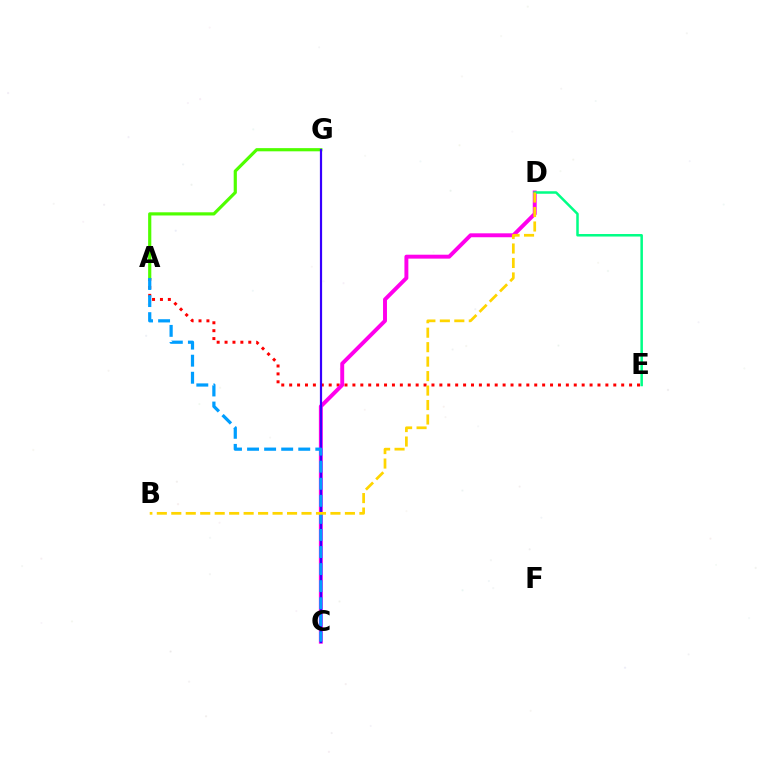{('A', 'E'): [{'color': '#ff0000', 'line_style': 'dotted', 'thickness': 2.15}], ('A', 'G'): [{'color': '#4fff00', 'line_style': 'solid', 'thickness': 2.29}], ('C', 'D'): [{'color': '#ff00ed', 'line_style': 'solid', 'thickness': 2.83}], ('D', 'E'): [{'color': '#00ff86', 'line_style': 'solid', 'thickness': 1.81}], ('C', 'G'): [{'color': '#3700ff', 'line_style': 'solid', 'thickness': 1.59}], ('A', 'C'): [{'color': '#009eff', 'line_style': 'dashed', 'thickness': 2.32}], ('B', 'D'): [{'color': '#ffd500', 'line_style': 'dashed', 'thickness': 1.97}]}